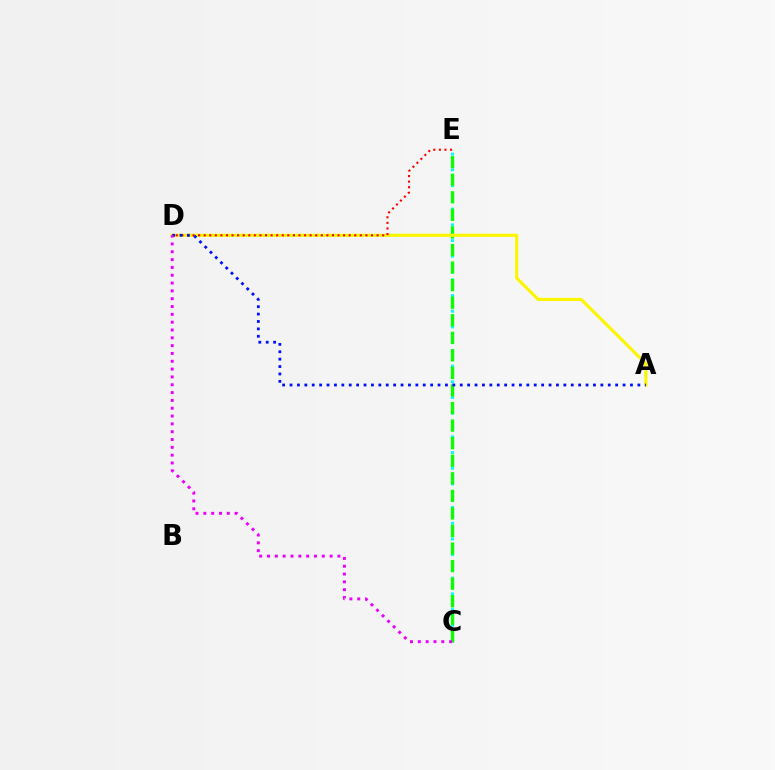{('C', 'E'): [{'color': '#00fff6', 'line_style': 'dotted', 'thickness': 2.13}, {'color': '#08ff00', 'line_style': 'dashed', 'thickness': 2.39}], ('A', 'D'): [{'color': '#fcf500', 'line_style': 'solid', 'thickness': 2.25}, {'color': '#0010ff', 'line_style': 'dotted', 'thickness': 2.01}], ('D', 'E'): [{'color': '#ff0000', 'line_style': 'dotted', 'thickness': 1.52}], ('C', 'D'): [{'color': '#ee00ff', 'line_style': 'dotted', 'thickness': 2.13}]}